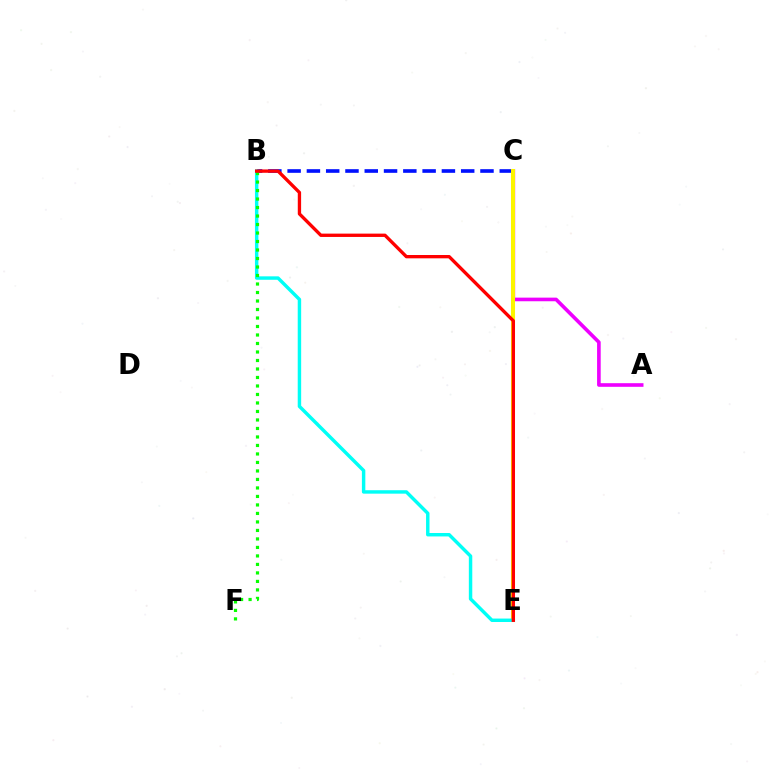{('A', 'C'): [{'color': '#ee00ff', 'line_style': 'solid', 'thickness': 2.61}], ('B', 'C'): [{'color': '#0010ff', 'line_style': 'dashed', 'thickness': 2.62}], ('C', 'E'): [{'color': '#fcf500', 'line_style': 'solid', 'thickness': 2.91}], ('B', 'E'): [{'color': '#00fff6', 'line_style': 'solid', 'thickness': 2.48}, {'color': '#ff0000', 'line_style': 'solid', 'thickness': 2.4}], ('B', 'F'): [{'color': '#08ff00', 'line_style': 'dotted', 'thickness': 2.31}]}